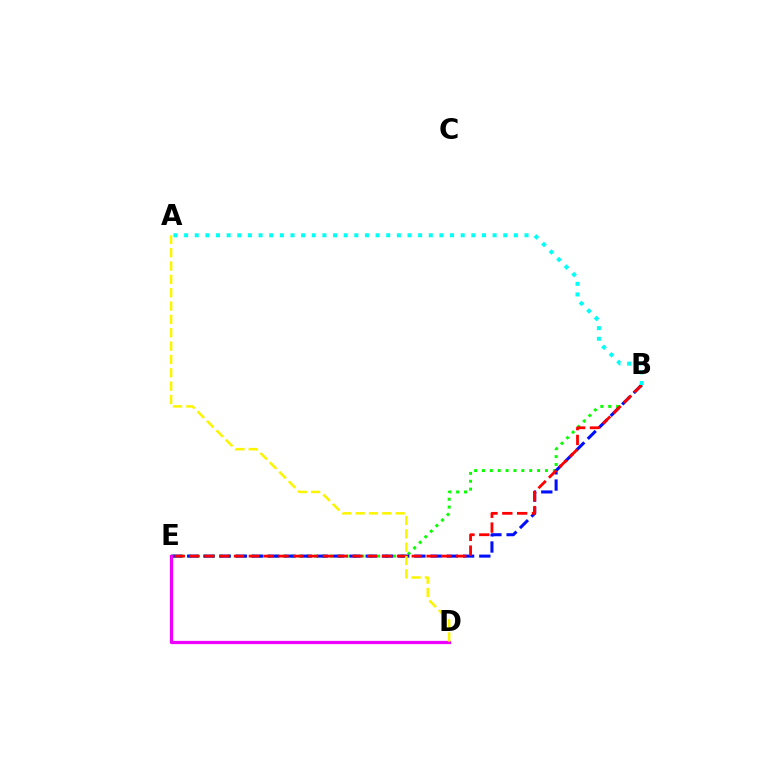{('B', 'E'): [{'color': '#08ff00', 'line_style': 'dotted', 'thickness': 2.14}, {'color': '#0010ff', 'line_style': 'dashed', 'thickness': 2.2}, {'color': '#ff0000', 'line_style': 'dashed', 'thickness': 2.01}], ('D', 'E'): [{'color': '#ee00ff', 'line_style': 'solid', 'thickness': 2.34}], ('A', 'D'): [{'color': '#fcf500', 'line_style': 'dashed', 'thickness': 1.81}], ('A', 'B'): [{'color': '#00fff6', 'line_style': 'dotted', 'thickness': 2.89}]}